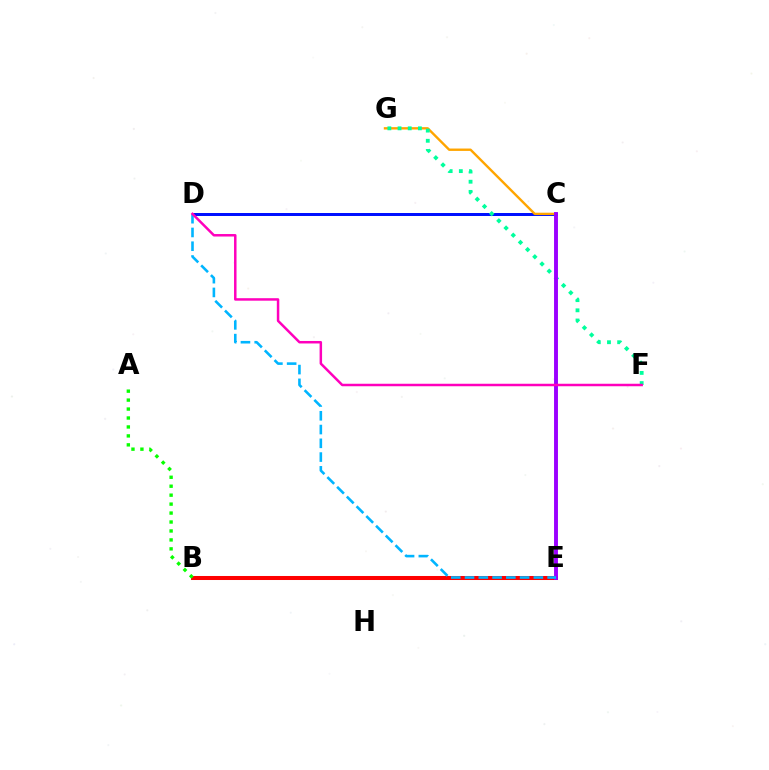{('B', 'E'): [{'color': '#b3ff00', 'line_style': 'dotted', 'thickness': 2.6}, {'color': '#ff0000', 'line_style': 'solid', 'thickness': 2.9}], ('C', 'D'): [{'color': '#0010ff', 'line_style': 'solid', 'thickness': 2.15}], ('C', 'G'): [{'color': '#ffa500', 'line_style': 'solid', 'thickness': 1.72}], ('F', 'G'): [{'color': '#00ff9d', 'line_style': 'dotted', 'thickness': 2.76}], ('C', 'E'): [{'color': '#9b00ff', 'line_style': 'solid', 'thickness': 2.81}], ('D', 'E'): [{'color': '#00b5ff', 'line_style': 'dashed', 'thickness': 1.87}], ('A', 'B'): [{'color': '#08ff00', 'line_style': 'dotted', 'thickness': 2.43}], ('D', 'F'): [{'color': '#ff00bd', 'line_style': 'solid', 'thickness': 1.79}]}